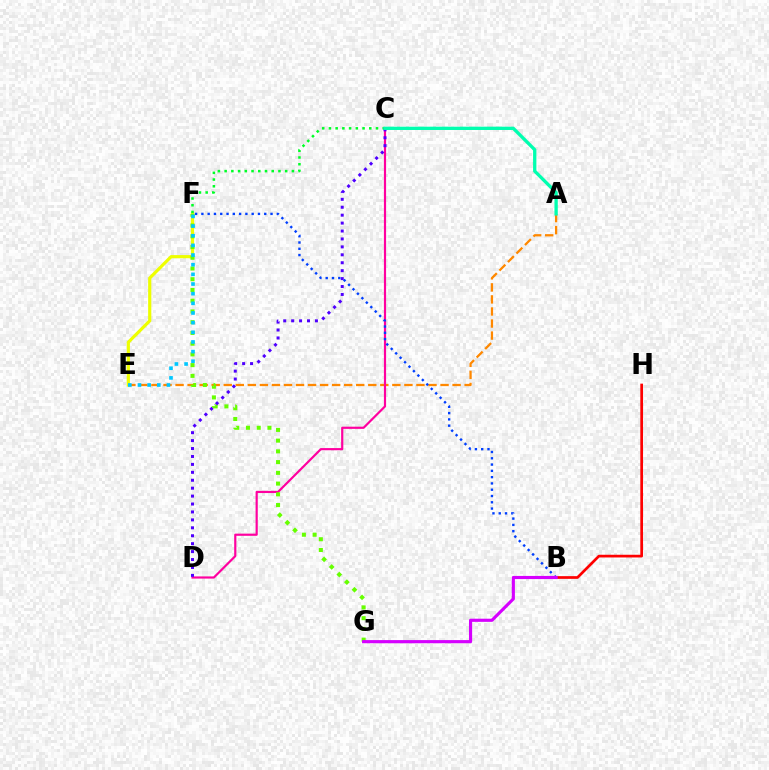{('B', 'H'): [{'color': '#ff0000', 'line_style': 'solid', 'thickness': 1.95}], ('A', 'E'): [{'color': '#ff8800', 'line_style': 'dashed', 'thickness': 1.64}], ('E', 'F'): [{'color': '#eeff00', 'line_style': 'solid', 'thickness': 2.28}, {'color': '#00c7ff', 'line_style': 'dotted', 'thickness': 2.62}], ('C', 'D'): [{'color': '#ff00a0', 'line_style': 'solid', 'thickness': 1.57}, {'color': '#4f00ff', 'line_style': 'dotted', 'thickness': 2.15}], ('F', 'G'): [{'color': '#66ff00', 'line_style': 'dotted', 'thickness': 2.92}], ('B', 'F'): [{'color': '#003fff', 'line_style': 'dotted', 'thickness': 1.71}], ('C', 'F'): [{'color': '#00ff27', 'line_style': 'dotted', 'thickness': 1.83}], ('A', 'C'): [{'color': '#00ffaf', 'line_style': 'solid', 'thickness': 2.38}], ('B', 'G'): [{'color': '#d600ff', 'line_style': 'solid', 'thickness': 2.27}]}